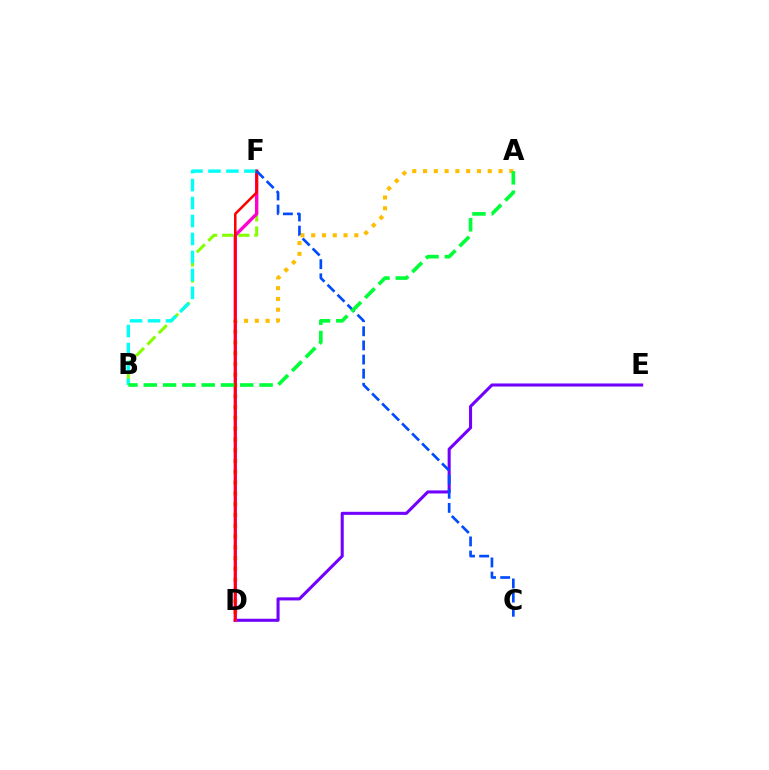{('D', 'E'): [{'color': '#7200ff', 'line_style': 'solid', 'thickness': 2.2}], ('A', 'D'): [{'color': '#ffbd00', 'line_style': 'dotted', 'thickness': 2.93}], ('B', 'F'): [{'color': '#84ff00', 'line_style': 'dashed', 'thickness': 2.19}, {'color': '#00fff6', 'line_style': 'dashed', 'thickness': 2.44}], ('D', 'F'): [{'color': '#ff00cf', 'line_style': 'solid', 'thickness': 2.41}, {'color': '#ff0000', 'line_style': 'solid', 'thickness': 1.83}], ('C', 'F'): [{'color': '#004bff', 'line_style': 'dashed', 'thickness': 1.92}], ('A', 'B'): [{'color': '#00ff39', 'line_style': 'dashed', 'thickness': 2.62}]}